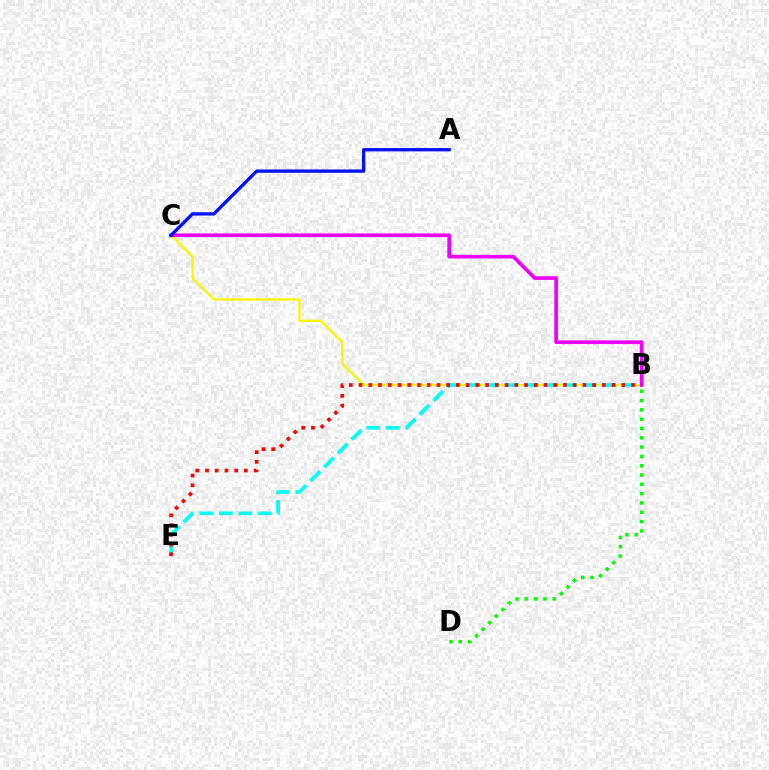{('B', 'C'): [{'color': '#fcf500', 'line_style': 'solid', 'thickness': 1.64}, {'color': '#ee00ff', 'line_style': 'solid', 'thickness': 2.65}], ('B', 'E'): [{'color': '#00fff6', 'line_style': 'dashed', 'thickness': 2.65}, {'color': '#ff0000', 'line_style': 'dotted', 'thickness': 2.64}], ('A', 'C'): [{'color': '#0010ff', 'line_style': 'solid', 'thickness': 2.37}], ('B', 'D'): [{'color': '#08ff00', 'line_style': 'dotted', 'thickness': 2.53}]}